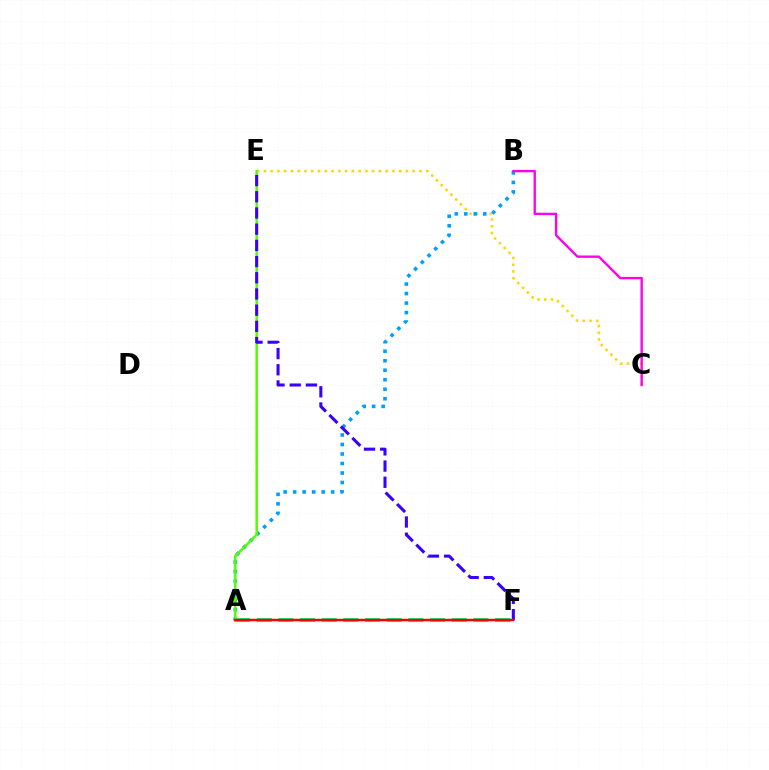{('C', 'E'): [{'color': '#ffd500', 'line_style': 'dotted', 'thickness': 1.84}], ('A', 'B'): [{'color': '#009eff', 'line_style': 'dotted', 'thickness': 2.58}], ('B', 'C'): [{'color': '#ff00ed', 'line_style': 'solid', 'thickness': 1.7}], ('A', 'F'): [{'color': '#00ff86', 'line_style': 'dashed', 'thickness': 2.94}, {'color': '#ff0000', 'line_style': 'solid', 'thickness': 1.78}], ('A', 'E'): [{'color': '#4fff00', 'line_style': 'solid', 'thickness': 1.79}], ('E', 'F'): [{'color': '#3700ff', 'line_style': 'dashed', 'thickness': 2.2}]}